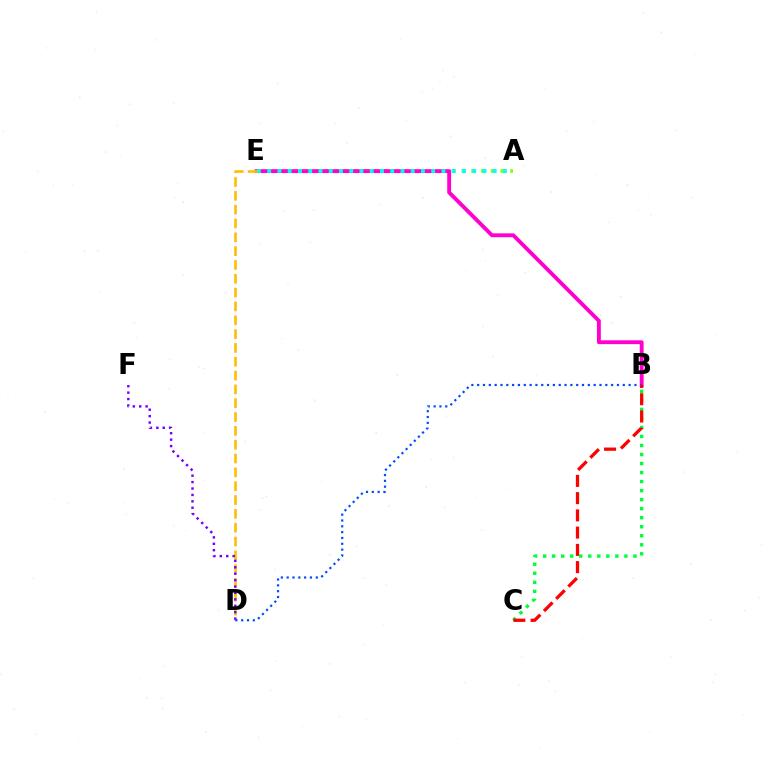{('A', 'E'): [{'color': '#84ff00', 'line_style': 'dotted', 'thickness': 2.65}, {'color': '#00fff6', 'line_style': 'dotted', 'thickness': 2.79}], ('B', 'C'): [{'color': '#00ff39', 'line_style': 'dotted', 'thickness': 2.45}, {'color': '#ff0000', 'line_style': 'dashed', 'thickness': 2.34}], ('B', 'E'): [{'color': '#ff00cf', 'line_style': 'solid', 'thickness': 2.78}], ('D', 'E'): [{'color': '#ffbd00', 'line_style': 'dashed', 'thickness': 1.88}], ('B', 'D'): [{'color': '#004bff', 'line_style': 'dotted', 'thickness': 1.58}], ('D', 'F'): [{'color': '#7200ff', 'line_style': 'dotted', 'thickness': 1.74}]}